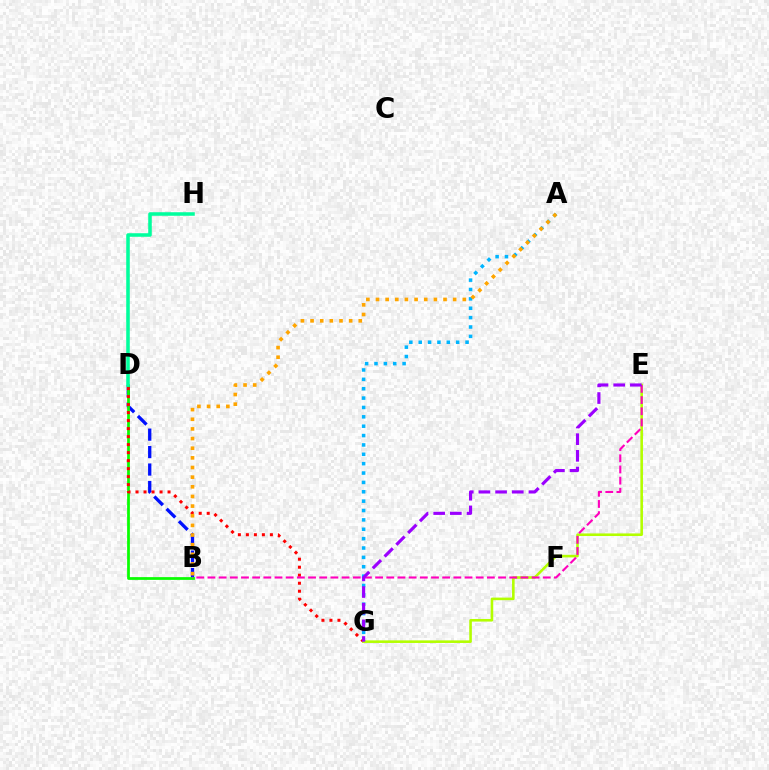{('B', 'D'): [{'color': '#0010ff', 'line_style': 'dashed', 'thickness': 2.37}, {'color': '#08ff00', 'line_style': 'solid', 'thickness': 1.98}], ('A', 'G'): [{'color': '#00b5ff', 'line_style': 'dotted', 'thickness': 2.55}], ('D', 'G'): [{'color': '#ff0000', 'line_style': 'dotted', 'thickness': 2.17}], ('E', 'G'): [{'color': '#b3ff00', 'line_style': 'solid', 'thickness': 1.87}, {'color': '#9b00ff', 'line_style': 'dashed', 'thickness': 2.26}], ('B', 'E'): [{'color': '#ff00bd', 'line_style': 'dashed', 'thickness': 1.52}], ('A', 'B'): [{'color': '#ffa500', 'line_style': 'dotted', 'thickness': 2.62}], ('D', 'H'): [{'color': '#00ff9d', 'line_style': 'solid', 'thickness': 2.55}]}